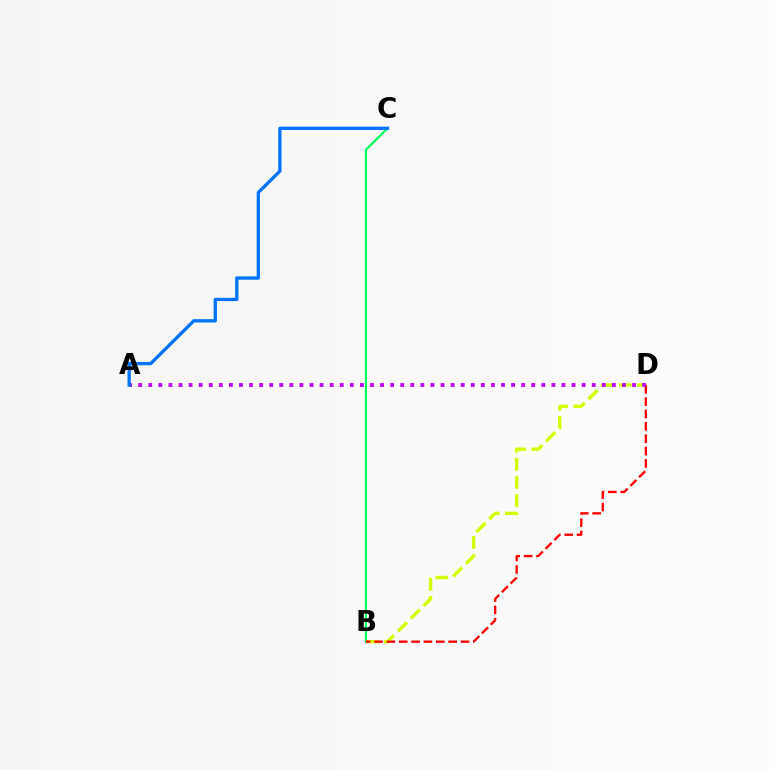{('B', 'C'): [{'color': '#00ff5c', 'line_style': 'solid', 'thickness': 1.55}], ('B', 'D'): [{'color': '#d1ff00', 'line_style': 'dashed', 'thickness': 2.46}, {'color': '#ff0000', 'line_style': 'dashed', 'thickness': 1.68}], ('A', 'D'): [{'color': '#b900ff', 'line_style': 'dotted', 'thickness': 2.74}], ('A', 'C'): [{'color': '#0074ff', 'line_style': 'solid', 'thickness': 2.38}]}